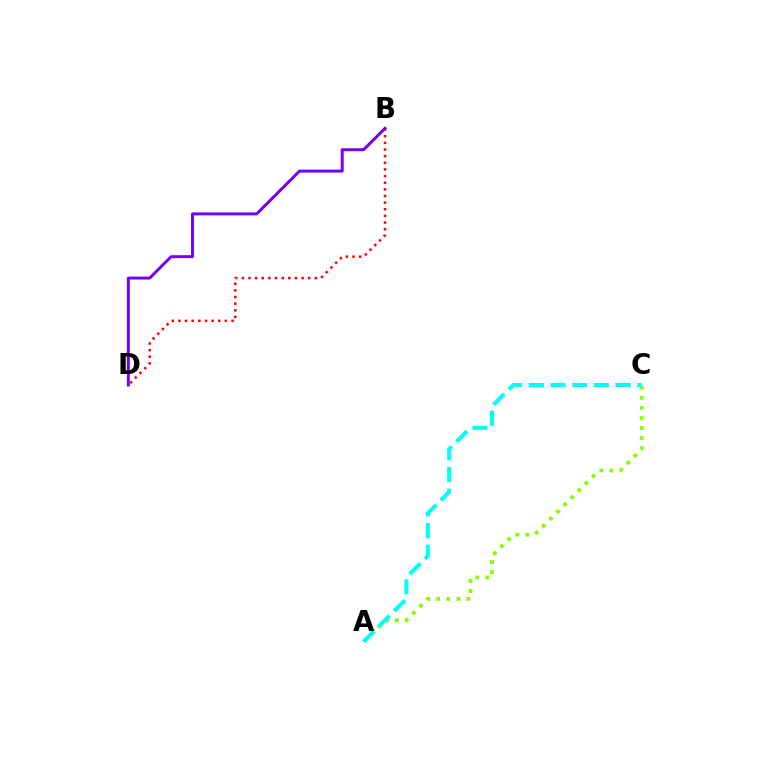{('B', 'D'): [{'color': '#ff0000', 'line_style': 'dotted', 'thickness': 1.8}, {'color': '#7200ff', 'line_style': 'solid', 'thickness': 2.13}], ('A', 'C'): [{'color': '#84ff00', 'line_style': 'dotted', 'thickness': 2.73}, {'color': '#00fff6', 'line_style': 'dashed', 'thickness': 2.94}]}